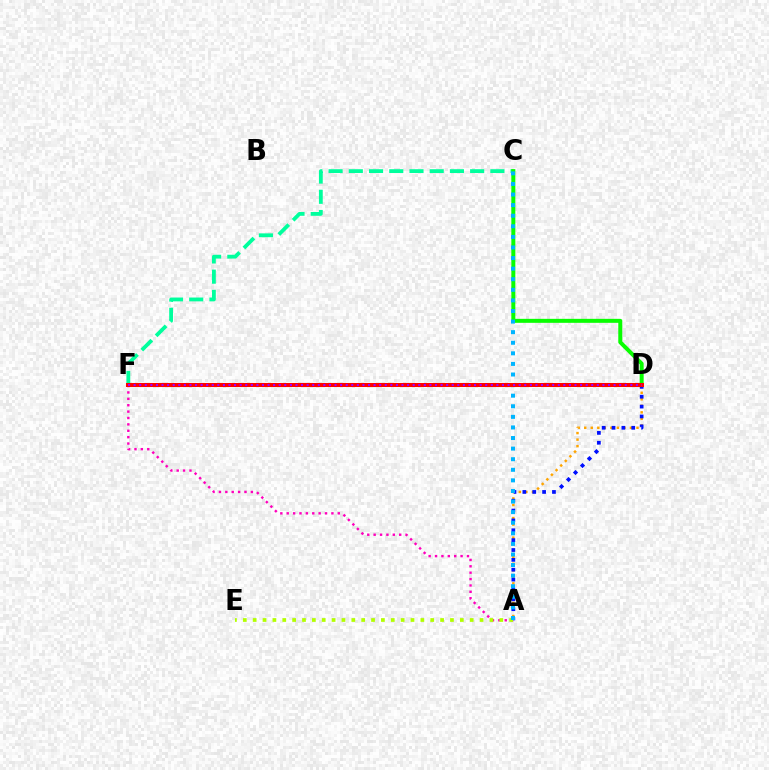{('A', 'F'): [{'color': '#ff00bd', 'line_style': 'dotted', 'thickness': 1.74}], ('A', 'D'): [{'color': '#ffa500', 'line_style': 'dotted', 'thickness': 1.77}, {'color': '#0010ff', 'line_style': 'dotted', 'thickness': 2.68}], ('C', 'F'): [{'color': '#00ff9d', 'line_style': 'dashed', 'thickness': 2.75}], ('C', 'D'): [{'color': '#08ff00', 'line_style': 'solid', 'thickness': 2.87}], ('A', 'E'): [{'color': '#b3ff00', 'line_style': 'dotted', 'thickness': 2.68}], ('A', 'C'): [{'color': '#00b5ff', 'line_style': 'dotted', 'thickness': 2.88}], ('D', 'F'): [{'color': '#ff0000', 'line_style': 'solid', 'thickness': 2.91}, {'color': '#9b00ff', 'line_style': 'dotted', 'thickness': 1.52}]}